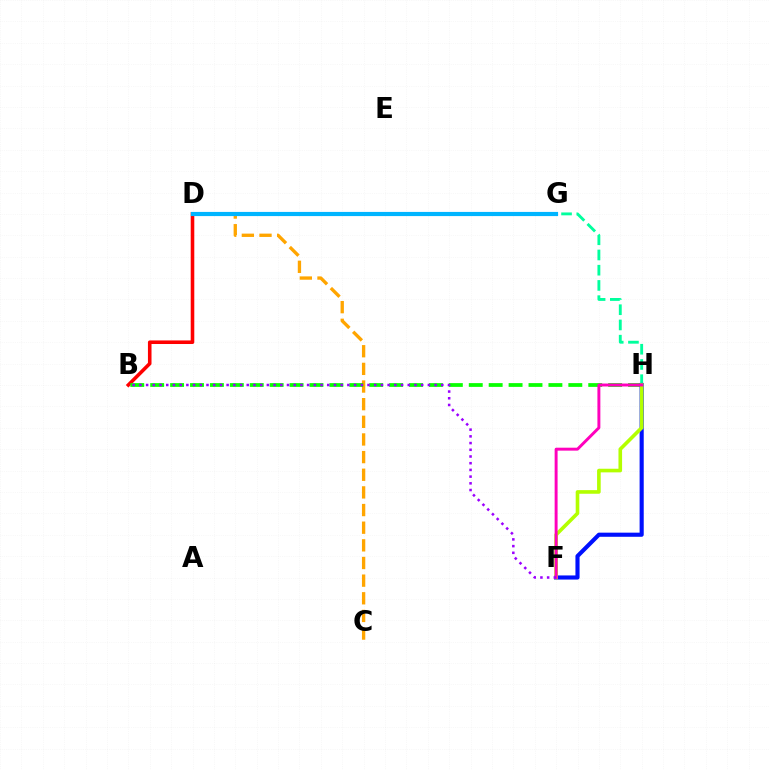{('C', 'D'): [{'color': '#ffa500', 'line_style': 'dashed', 'thickness': 2.4}], ('G', 'H'): [{'color': '#00ff9d', 'line_style': 'dashed', 'thickness': 2.07}], ('B', 'D'): [{'color': '#ff0000', 'line_style': 'solid', 'thickness': 2.57}], ('B', 'H'): [{'color': '#08ff00', 'line_style': 'dashed', 'thickness': 2.71}], ('D', 'G'): [{'color': '#00b5ff', 'line_style': 'solid', 'thickness': 3.0}], ('F', 'H'): [{'color': '#0010ff', 'line_style': 'solid', 'thickness': 2.97}, {'color': '#b3ff00', 'line_style': 'solid', 'thickness': 2.61}, {'color': '#ff00bd', 'line_style': 'solid', 'thickness': 2.12}], ('B', 'F'): [{'color': '#9b00ff', 'line_style': 'dotted', 'thickness': 1.82}]}